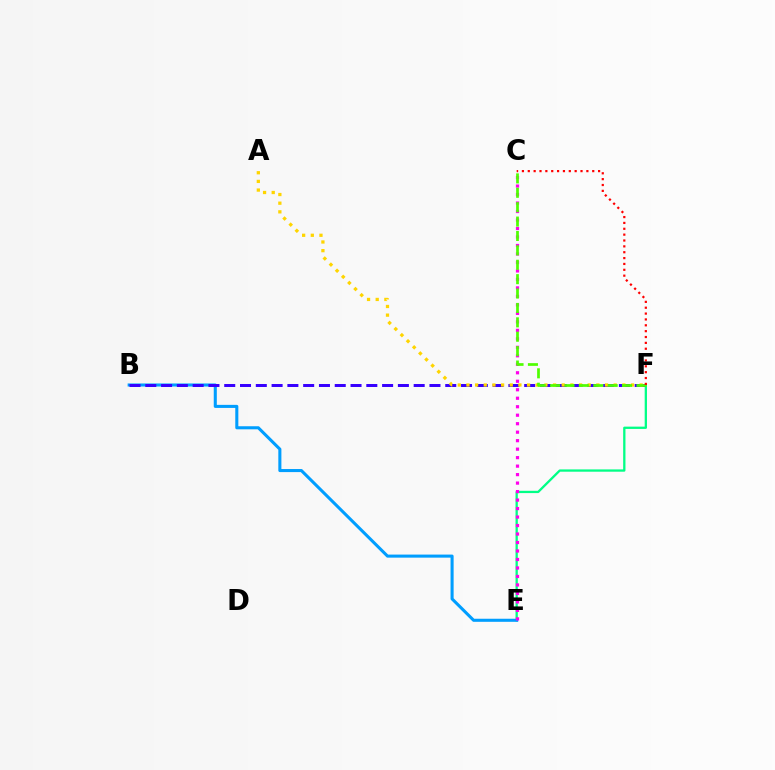{('E', 'F'): [{'color': '#00ff86', 'line_style': 'solid', 'thickness': 1.65}], ('B', 'E'): [{'color': '#009eff', 'line_style': 'solid', 'thickness': 2.21}], ('B', 'F'): [{'color': '#3700ff', 'line_style': 'dashed', 'thickness': 2.14}], ('C', 'E'): [{'color': '#ff00ed', 'line_style': 'dotted', 'thickness': 2.31}], ('A', 'F'): [{'color': '#ffd500', 'line_style': 'dotted', 'thickness': 2.35}], ('C', 'F'): [{'color': '#4fff00', 'line_style': 'dashed', 'thickness': 1.96}, {'color': '#ff0000', 'line_style': 'dotted', 'thickness': 1.59}]}